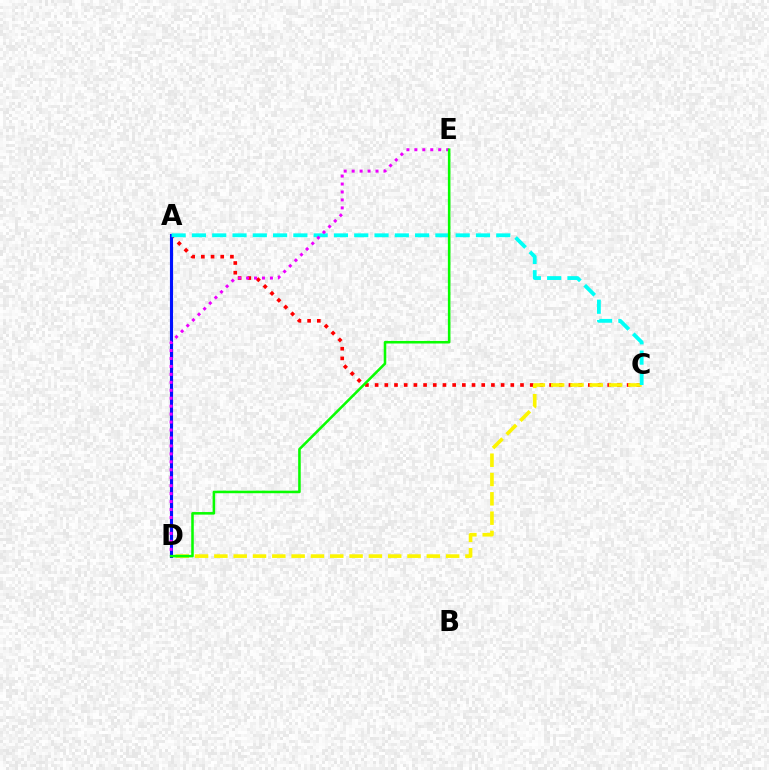{('A', 'C'): [{'color': '#ff0000', 'line_style': 'dotted', 'thickness': 2.63}, {'color': '#00fff6', 'line_style': 'dashed', 'thickness': 2.76}], ('C', 'D'): [{'color': '#fcf500', 'line_style': 'dashed', 'thickness': 2.62}], ('A', 'D'): [{'color': '#0010ff', 'line_style': 'solid', 'thickness': 2.24}], ('D', 'E'): [{'color': '#ee00ff', 'line_style': 'dotted', 'thickness': 2.16}, {'color': '#08ff00', 'line_style': 'solid', 'thickness': 1.84}]}